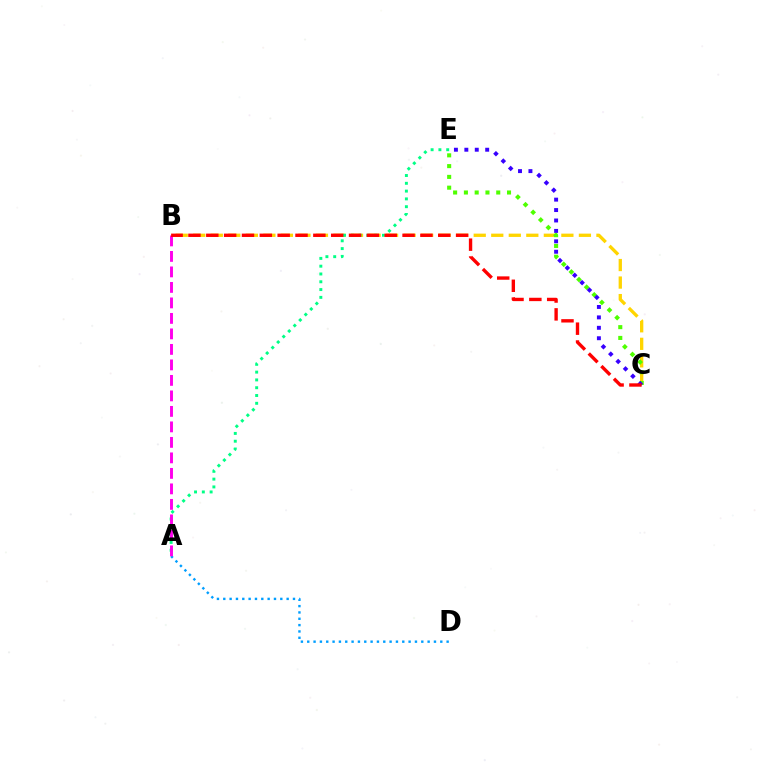{('B', 'C'): [{'color': '#ffd500', 'line_style': 'dashed', 'thickness': 2.38}, {'color': '#ff0000', 'line_style': 'dashed', 'thickness': 2.42}], ('A', 'D'): [{'color': '#009eff', 'line_style': 'dotted', 'thickness': 1.72}], ('A', 'E'): [{'color': '#00ff86', 'line_style': 'dotted', 'thickness': 2.12}], ('C', 'E'): [{'color': '#4fff00', 'line_style': 'dotted', 'thickness': 2.93}, {'color': '#3700ff', 'line_style': 'dotted', 'thickness': 2.83}], ('A', 'B'): [{'color': '#ff00ed', 'line_style': 'dashed', 'thickness': 2.11}]}